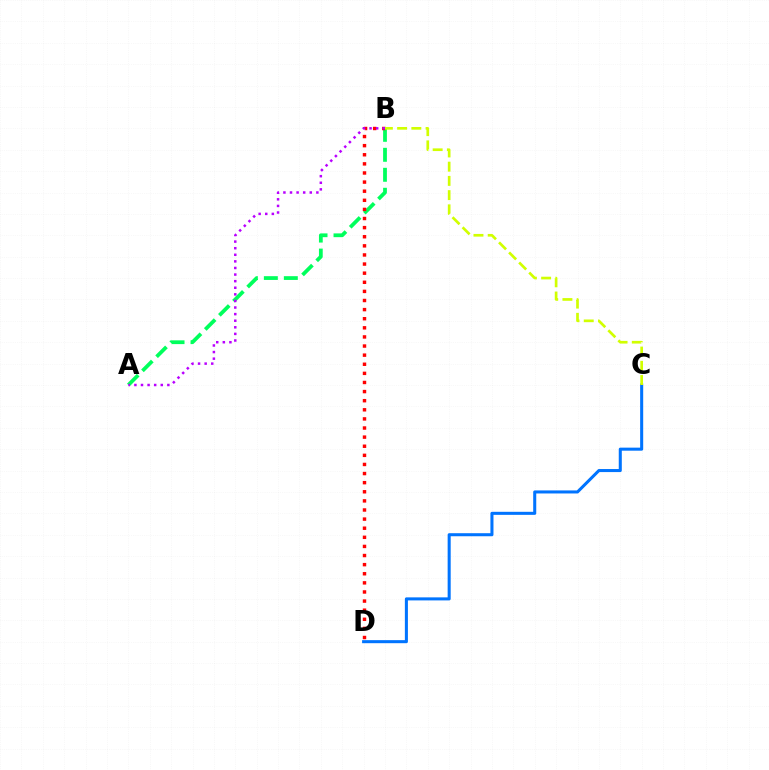{('C', 'D'): [{'color': '#0074ff', 'line_style': 'solid', 'thickness': 2.19}], ('A', 'B'): [{'color': '#00ff5c', 'line_style': 'dashed', 'thickness': 2.71}, {'color': '#b900ff', 'line_style': 'dotted', 'thickness': 1.79}], ('B', 'D'): [{'color': '#ff0000', 'line_style': 'dotted', 'thickness': 2.47}], ('B', 'C'): [{'color': '#d1ff00', 'line_style': 'dashed', 'thickness': 1.93}]}